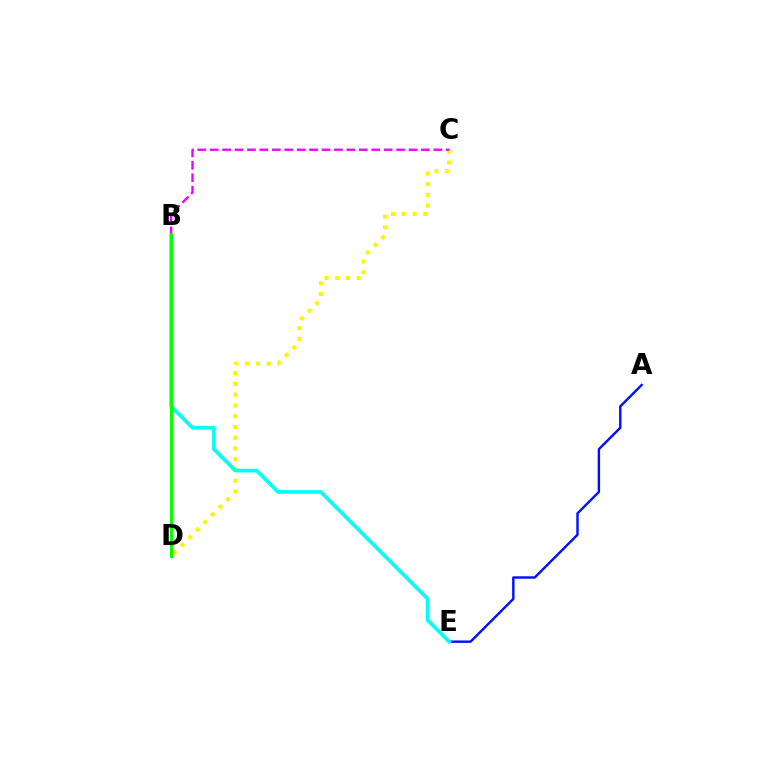{('C', 'D'): [{'color': '#fcf500', 'line_style': 'dotted', 'thickness': 2.92}], ('B', 'C'): [{'color': '#ee00ff', 'line_style': 'dashed', 'thickness': 1.69}], ('A', 'E'): [{'color': '#0010ff', 'line_style': 'solid', 'thickness': 1.74}], ('B', 'D'): [{'color': '#ff0000', 'line_style': 'solid', 'thickness': 1.93}, {'color': '#08ff00', 'line_style': 'solid', 'thickness': 2.19}], ('B', 'E'): [{'color': '#00fff6', 'line_style': 'solid', 'thickness': 2.64}]}